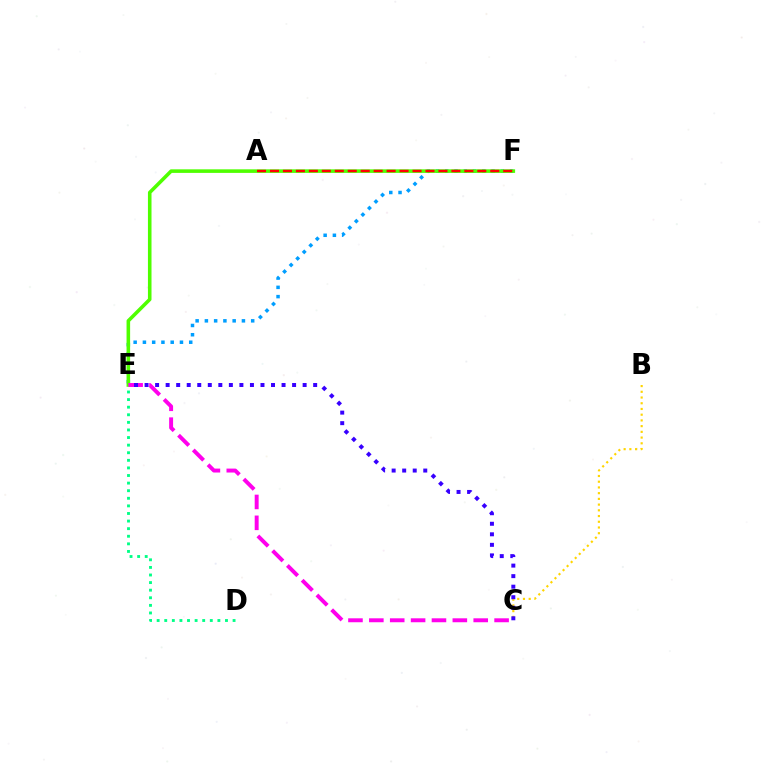{('E', 'F'): [{'color': '#009eff', 'line_style': 'dotted', 'thickness': 2.52}, {'color': '#4fff00', 'line_style': 'solid', 'thickness': 2.57}], ('D', 'E'): [{'color': '#00ff86', 'line_style': 'dotted', 'thickness': 2.06}], ('C', 'E'): [{'color': '#ff00ed', 'line_style': 'dashed', 'thickness': 2.84}, {'color': '#3700ff', 'line_style': 'dotted', 'thickness': 2.86}], ('B', 'C'): [{'color': '#ffd500', 'line_style': 'dotted', 'thickness': 1.55}], ('A', 'F'): [{'color': '#ff0000', 'line_style': 'dashed', 'thickness': 1.76}]}